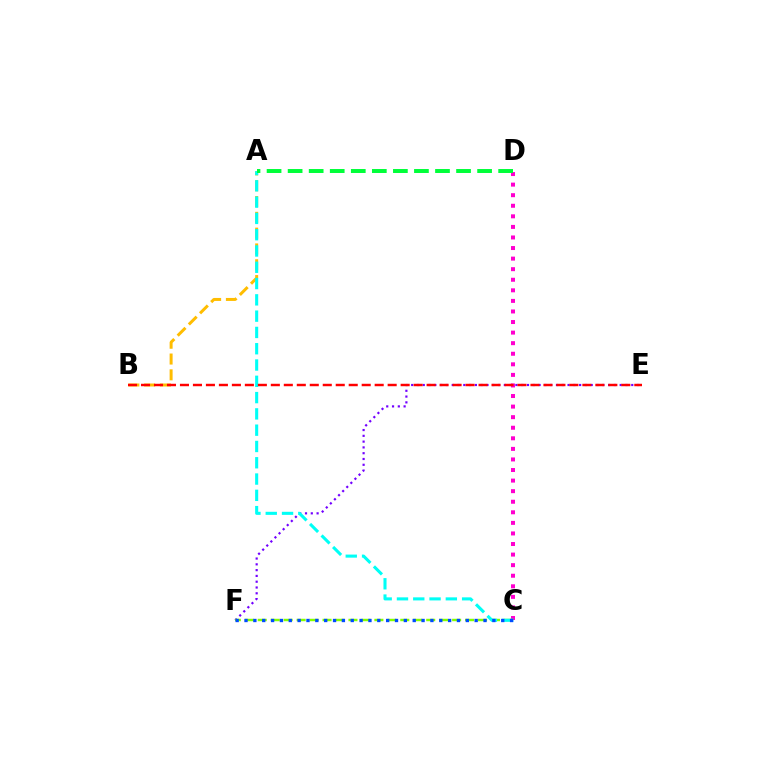{('A', 'B'): [{'color': '#ffbd00', 'line_style': 'dashed', 'thickness': 2.15}], ('C', 'D'): [{'color': '#ff00cf', 'line_style': 'dotted', 'thickness': 2.87}], ('E', 'F'): [{'color': '#7200ff', 'line_style': 'dotted', 'thickness': 1.57}], ('C', 'F'): [{'color': '#84ff00', 'line_style': 'dashed', 'thickness': 1.76}, {'color': '#004bff', 'line_style': 'dotted', 'thickness': 2.41}], ('A', 'C'): [{'color': '#00fff6', 'line_style': 'dashed', 'thickness': 2.21}], ('B', 'E'): [{'color': '#ff0000', 'line_style': 'dashed', 'thickness': 1.76}], ('A', 'D'): [{'color': '#00ff39', 'line_style': 'dashed', 'thickness': 2.86}]}